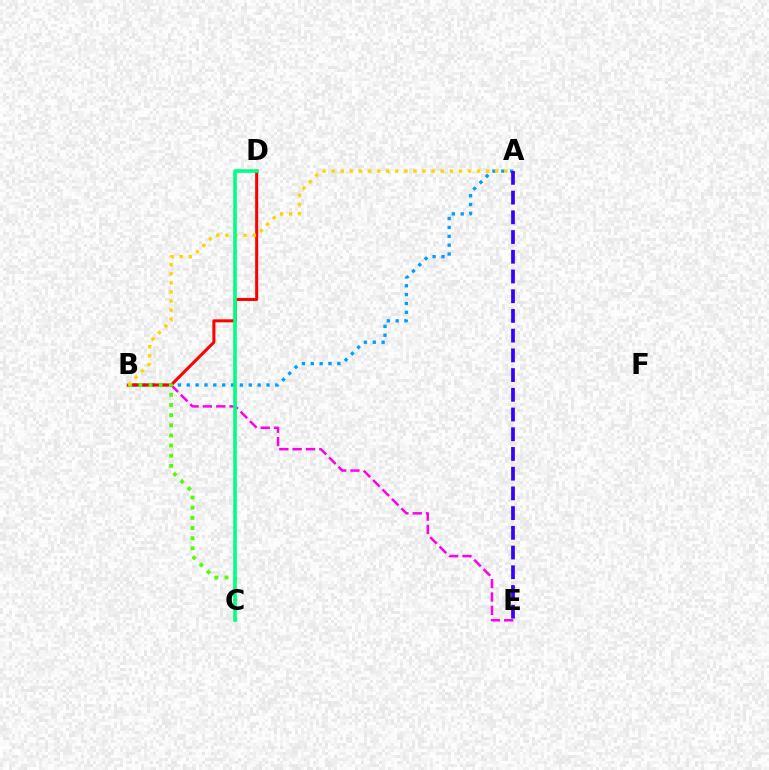{('B', 'E'): [{'color': '#ff00ed', 'line_style': 'dashed', 'thickness': 1.81}], ('A', 'B'): [{'color': '#009eff', 'line_style': 'dotted', 'thickness': 2.41}, {'color': '#ffd500', 'line_style': 'dotted', 'thickness': 2.47}], ('B', 'D'): [{'color': '#ff0000', 'line_style': 'solid', 'thickness': 2.18}], ('B', 'C'): [{'color': '#4fff00', 'line_style': 'dotted', 'thickness': 2.76}], ('A', 'E'): [{'color': '#3700ff', 'line_style': 'dashed', 'thickness': 2.68}], ('C', 'D'): [{'color': '#00ff86', 'line_style': 'solid', 'thickness': 2.6}]}